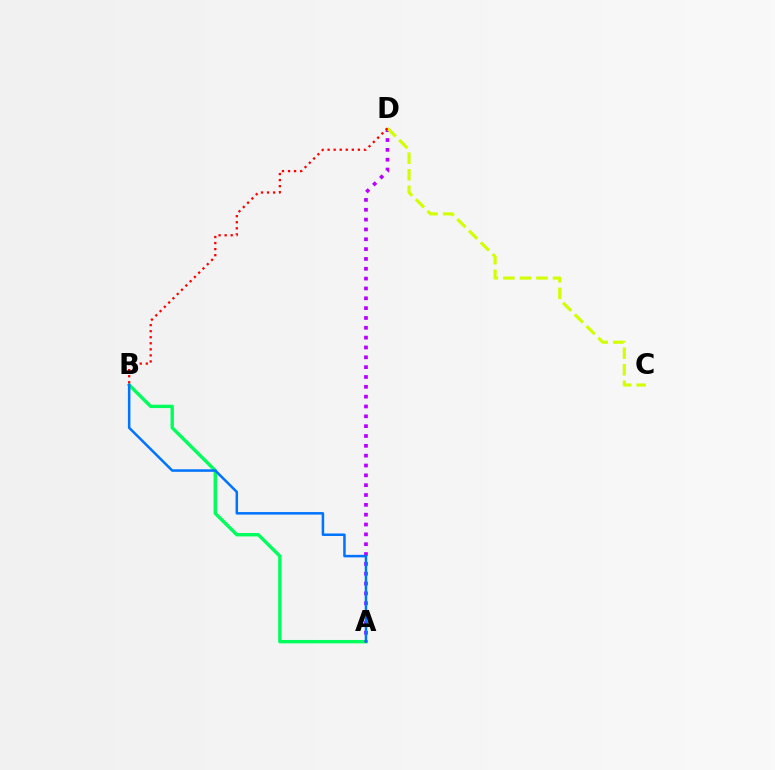{('A', 'B'): [{'color': '#00ff5c', 'line_style': 'solid', 'thickness': 2.44}, {'color': '#0074ff', 'line_style': 'solid', 'thickness': 1.81}], ('A', 'D'): [{'color': '#b900ff', 'line_style': 'dotted', 'thickness': 2.67}], ('C', 'D'): [{'color': '#d1ff00', 'line_style': 'dashed', 'thickness': 2.25}], ('B', 'D'): [{'color': '#ff0000', 'line_style': 'dotted', 'thickness': 1.64}]}